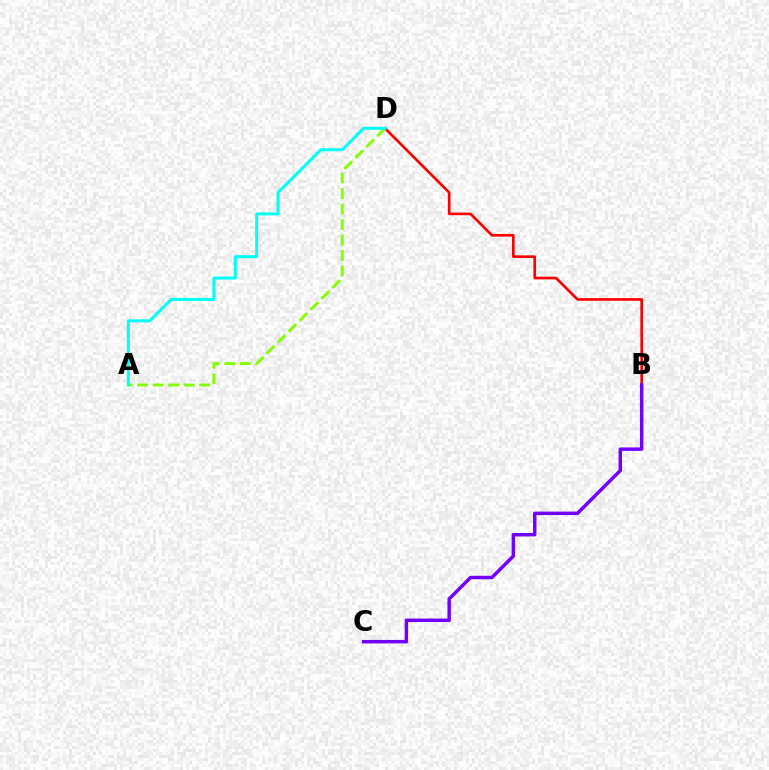{('B', 'D'): [{'color': '#ff0000', 'line_style': 'solid', 'thickness': 1.91}], ('A', 'D'): [{'color': '#84ff00', 'line_style': 'dashed', 'thickness': 2.11}, {'color': '#00fff6', 'line_style': 'solid', 'thickness': 2.16}], ('B', 'C'): [{'color': '#7200ff', 'line_style': 'solid', 'thickness': 2.49}]}